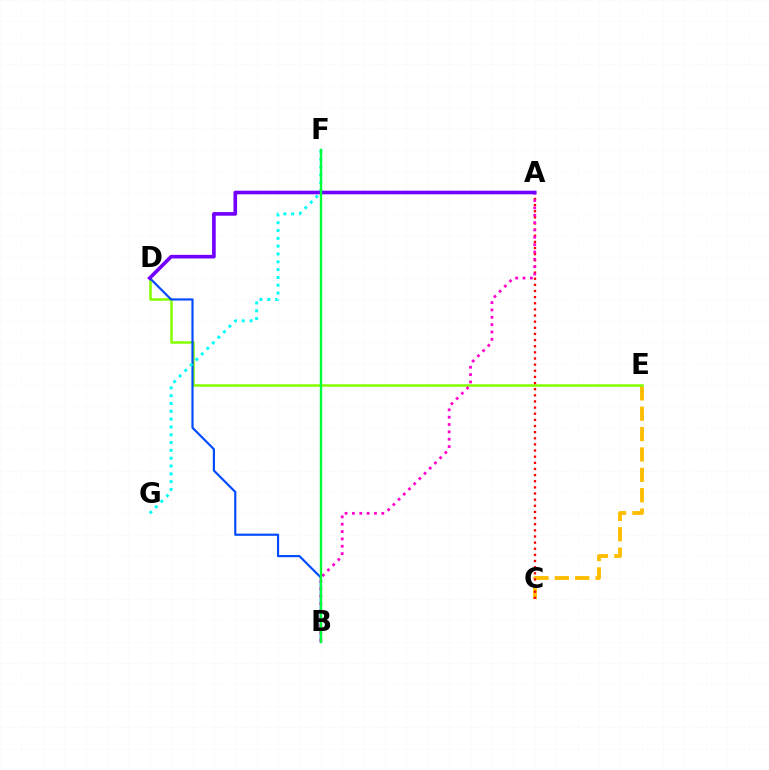{('C', 'E'): [{'color': '#ffbd00', 'line_style': 'dashed', 'thickness': 2.77}], ('D', 'E'): [{'color': '#84ff00', 'line_style': 'solid', 'thickness': 1.82}], ('B', 'D'): [{'color': '#004bff', 'line_style': 'solid', 'thickness': 1.56}], ('F', 'G'): [{'color': '#00fff6', 'line_style': 'dotted', 'thickness': 2.12}], ('A', 'C'): [{'color': '#ff0000', 'line_style': 'dotted', 'thickness': 1.67}], ('A', 'B'): [{'color': '#ff00cf', 'line_style': 'dotted', 'thickness': 2.0}], ('A', 'D'): [{'color': '#7200ff', 'line_style': 'solid', 'thickness': 2.61}], ('B', 'F'): [{'color': '#00ff39', 'line_style': 'solid', 'thickness': 1.73}]}